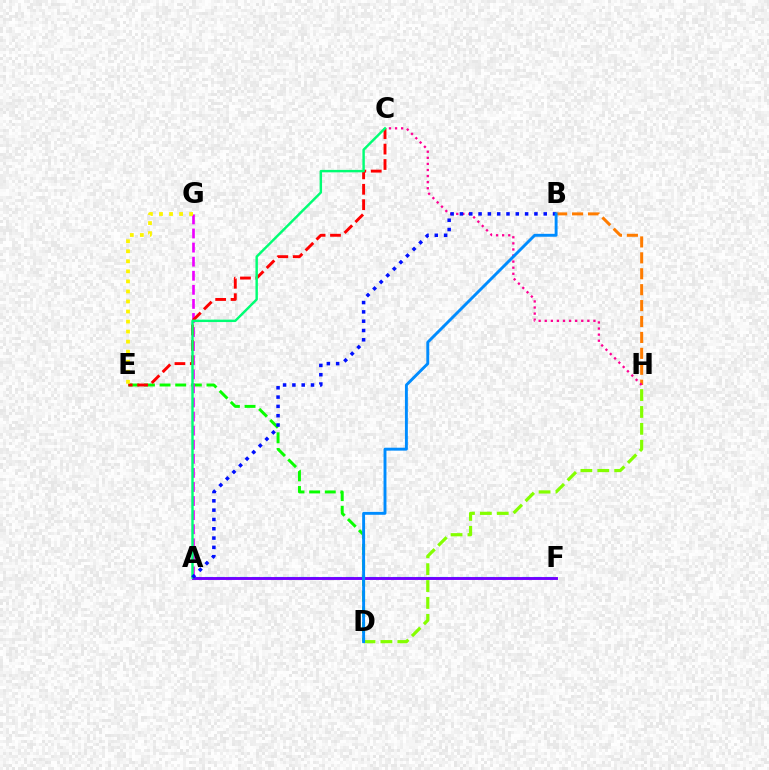{('D', 'E'): [{'color': '#08ff00', 'line_style': 'dashed', 'thickness': 2.12}], ('B', 'H'): [{'color': '#ff7c00', 'line_style': 'dashed', 'thickness': 2.16}], ('A', 'F'): [{'color': '#00fff6', 'line_style': 'dashed', 'thickness': 1.6}, {'color': '#7200ff', 'line_style': 'solid', 'thickness': 2.08}], ('A', 'G'): [{'color': '#ee00ff', 'line_style': 'dashed', 'thickness': 1.91}], ('D', 'H'): [{'color': '#84ff00', 'line_style': 'dashed', 'thickness': 2.29}], ('C', 'E'): [{'color': '#ff0000', 'line_style': 'dashed', 'thickness': 2.09}], ('C', 'H'): [{'color': '#ff0094', 'line_style': 'dotted', 'thickness': 1.65}], ('A', 'C'): [{'color': '#00ff74', 'line_style': 'solid', 'thickness': 1.75}], ('E', 'G'): [{'color': '#fcf500', 'line_style': 'dotted', 'thickness': 2.73}], ('A', 'B'): [{'color': '#0010ff', 'line_style': 'dotted', 'thickness': 2.53}], ('B', 'D'): [{'color': '#008cff', 'line_style': 'solid', 'thickness': 2.09}]}